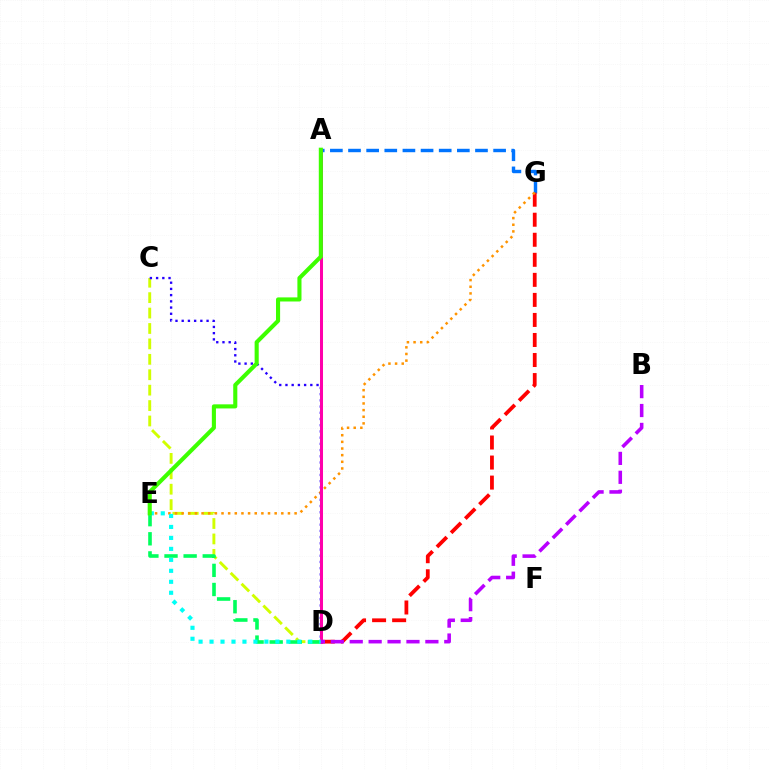{('A', 'G'): [{'color': '#0074ff', 'line_style': 'dashed', 'thickness': 2.46}], ('C', 'D'): [{'color': '#d1ff00', 'line_style': 'dashed', 'thickness': 2.09}, {'color': '#2500ff', 'line_style': 'dotted', 'thickness': 1.69}], ('D', 'E'): [{'color': '#00ff5c', 'line_style': 'dashed', 'thickness': 2.6}, {'color': '#00fff6', 'line_style': 'dotted', 'thickness': 2.98}], ('D', 'G'): [{'color': '#ff0000', 'line_style': 'dashed', 'thickness': 2.72}], ('E', 'G'): [{'color': '#ff9400', 'line_style': 'dotted', 'thickness': 1.81}], ('A', 'D'): [{'color': '#ff00ac', 'line_style': 'solid', 'thickness': 2.17}], ('A', 'E'): [{'color': '#3dff00', 'line_style': 'solid', 'thickness': 2.95}], ('B', 'D'): [{'color': '#b900ff', 'line_style': 'dashed', 'thickness': 2.57}]}